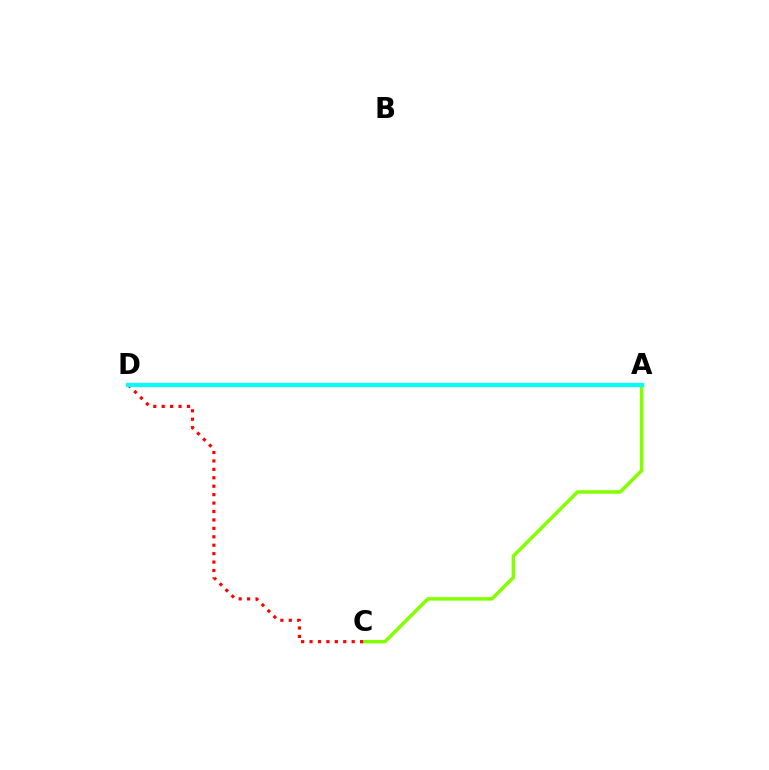{('A', 'C'): [{'color': '#84ff00', 'line_style': 'solid', 'thickness': 2.51}], ('C', 'D'): [{'color': '#ff0000', 'line_style': 'dotted', 'thickness': 2.29}], ('A', 'D'): [{'color': '#7200ff', 'line_style': 'solid', 'thickness': 2.94}, {'color': '#00fff6', 'line_style': 'solid', 'thickness': 2.98}]}